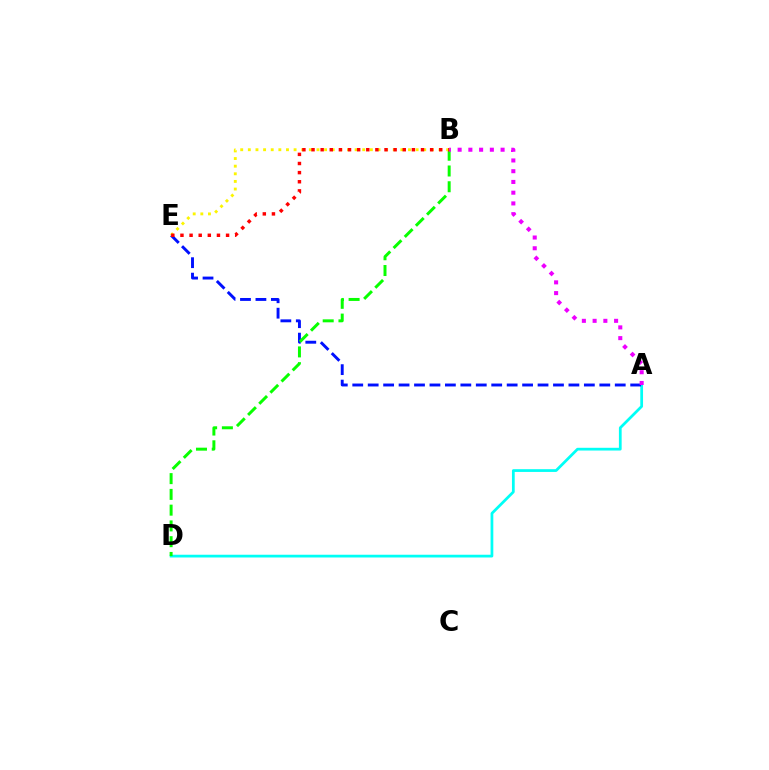{('A', 'D'): [{'color': '#00fff6', 'line_style': 'solid', 'thickness': 1.98}], ('A', 'E'): [{'color': '#0010ff', 'line_style': 'dashed', 'thickness': 2.1}], ('B', 'D'): [{'color': '#08ff00', 'line_style': 'dashed', 'thickness': 2.14}], ('A', 'B'): [{'color': '#ee00ff', 'line_style': 'dotted', 'thickness': 2.92}], ('B', 'E'): [{'color': '#fcf500', 'line_style': 'dotted', 'thickness': 2.07}, {'color': '#ff0000', 'line_style': 'dotted', 'thickness': 2.48}]}